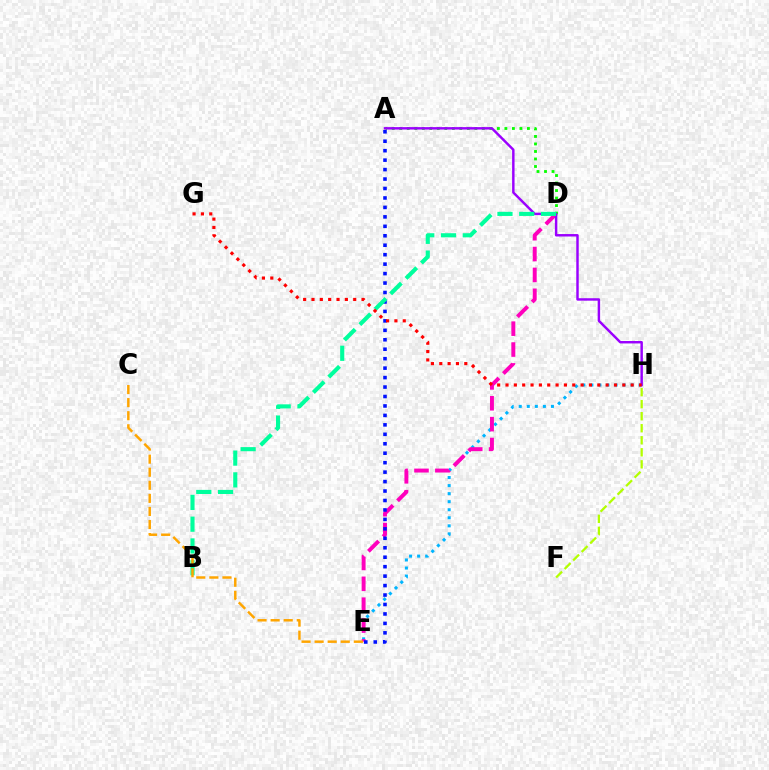{('E', 'H'): [{'color': '#00b5ff', 'line_style': 'dotted', 'thickness': 2.19}], ('D', 'E'): [{'color': '#ff00bd', 'line_style': 'dashed', 'thickness': 2.83}], ('A', 'D'): [{'color': '#08ff00', 'line_style': 'dotted', 'thickness': 2.04}], ('A', 'E'): [{'color': '#0010ff', 'line_style': 'dotted', 'thickness': 2.57}], ('A', 'H'): [{'color': '#9b00ff', 'line_style': 'solid', 'thickness': 1.76}], ('B', 'D'): [{'color': '#00ff9d', 'line_style': 'dashed', 'thickness': 2.96}], ('C', 'E'): [{'color': '#ffa500', 'line_style': 'dashed', 'thickness': 1.78}], ('F', 'H'): [{'color': '#b3ff00', 'line_style': 'dashed', 'thickness': 1.63}], ('G', 'H'): [{'color': '#ff0000', 'line_style': 'dotted', 'thickness': 2.27}]}